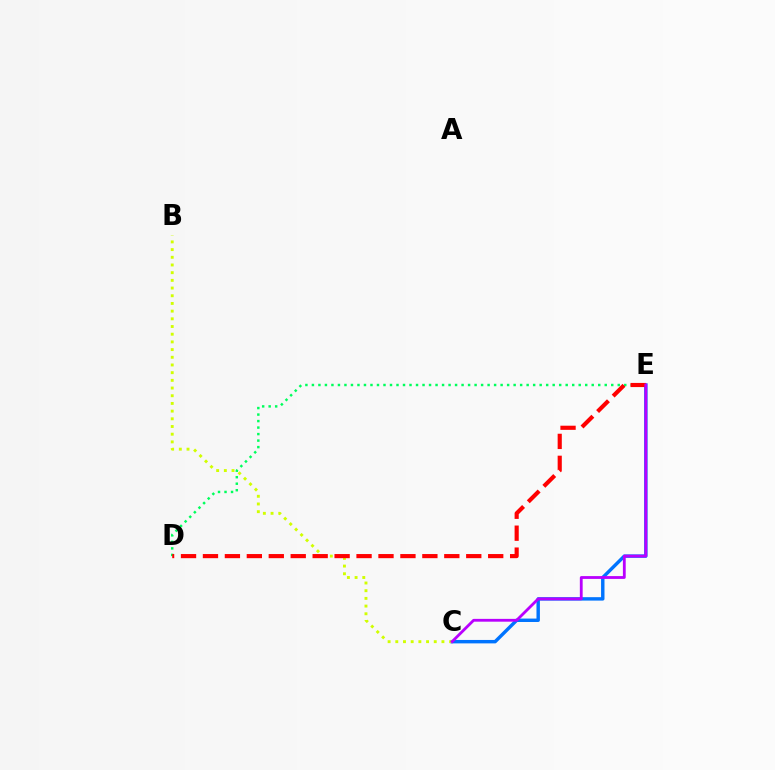{('C', 'E'): [{'color': '#0074ff', 'line_style': 'solid', 'thickness': 2.47}, {'color': '#b900ff', 'line_style': 'solid', 'thickness': 2.02}], ('B', 'C'): [{'color': '#d1ff00', 'line_style': 'dotted', 'thickness': 2.09}], ('D', 'E'): [{'color': '#00ff5c', 'line_style': 'dotted', 'thickness': 1.77}, {'color': '#ff0000', 'line_style': 'dashed', 'thickness': 2.98}]}